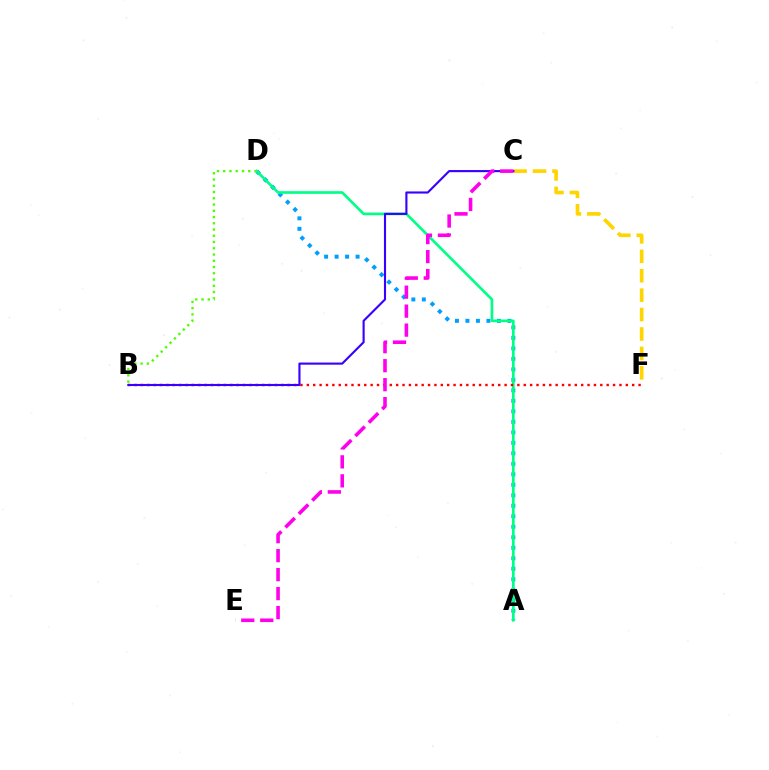{('A', 'D'): [{'color': '#009eff', 'line_style': 'dotted', 'thickness': 2.85}, {'color': '#00ff86', 'line_style': 'solid', 'thickness': 1.92}], ('C', 'F'): [{'color': '#ffd500', 'line_style': 'dashed', 'thickness': 2.64}], ('B', 'F'): [{'color': '#ff0000', 'line_style': 'dotted', 'thickness': 1.73}], ('B', 'C'): [{'color': '#3700ff', 'line_style': 'solid', 'thickness': 1.53}], ('B', 'D'): [{'color': '#4fff00', 'line_style': 'dotted', 'thickness': 1.7}], ('C', 'E'): [{'color': '#ff00ed', 'line_style': 'dashed', 'thickness': 2.58}]}